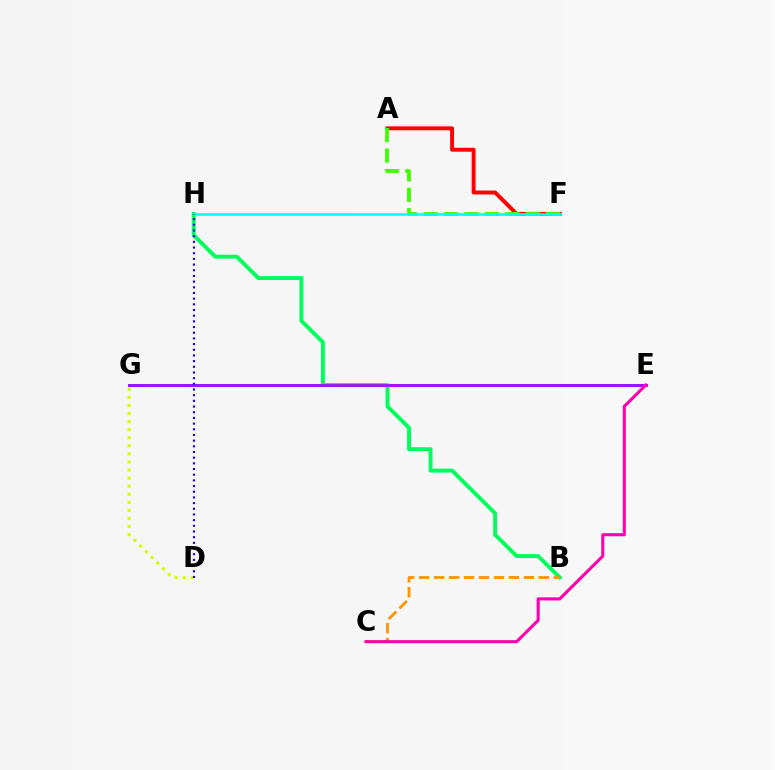{('E', 'G'): [{'color': '#0074ff', 'line_style': 'solid', 'thickness': 1.94}, {'color': '#b900ff', 'line_style': 'solid', 'thickness': 1.96}], ('A', 'F'): [{'color': '#ff0000', 'line_style': 'solid', 'thickness': 2.84}, {'color': '#3dff00', 'line_style': 'dashed', 'thickness': 2.77}], ('B', 'H'): [{'color': '#00ff5c', 'line_style': 'solid', 'thickness': 2.83}], ('B', 'C'): [{'color': '#ff9400', 'line_style': 'dashed', 'thickness': 2.03}], ('D', 'G'): [{'color': '#d1ff00', 'line_style': 'dotted', 'thickness': 2.19}], ('F', 'H'): [{'color': '#00fff6', 'line_style': 'solid', 'thickness': 1.86}], ('C', 'E'): [{'color': '#ff00ac', 'line_style': 'solid', 'thickness': 2.21}], ('D', 'H'): [{'color': '#2500ff', 'line_style': 'dotted', 'thickness': 1.54}]}